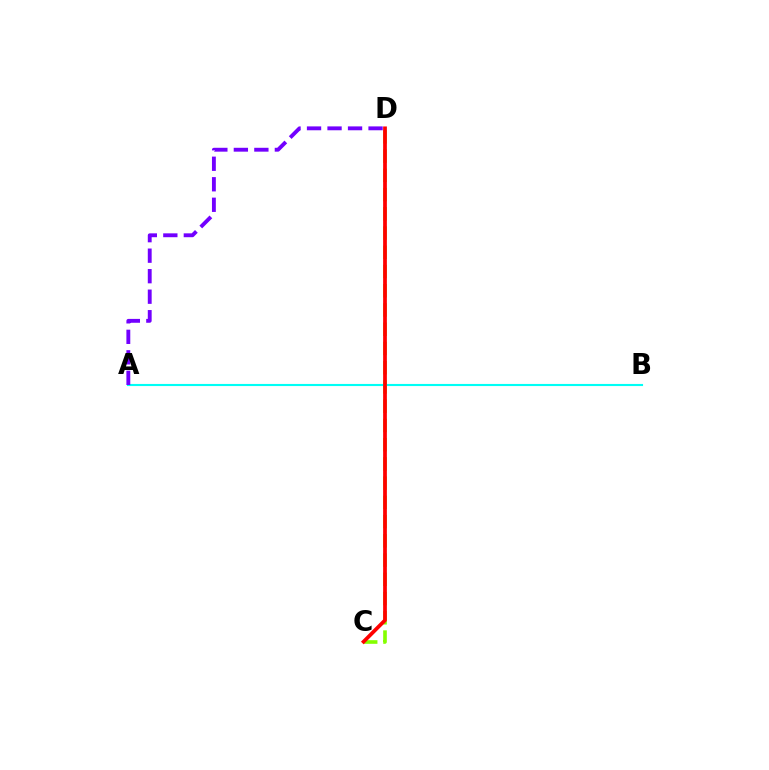{('C', 'D'): [{'color': '#84ff00', 'line_style': 'dashed', 'thickness': 2.61}, {'color': '#ff0000', 'line_style': 'solid', 'thickness': 2.69}], ('A', 'B'): [{'color': '#00fff6', 'line_style': 'solid', 'thickness': 1.52}], ('A', 'D'): [{'color': '#7200ff', 'line_style': 'dashed', 'thickness': 2.79}]}